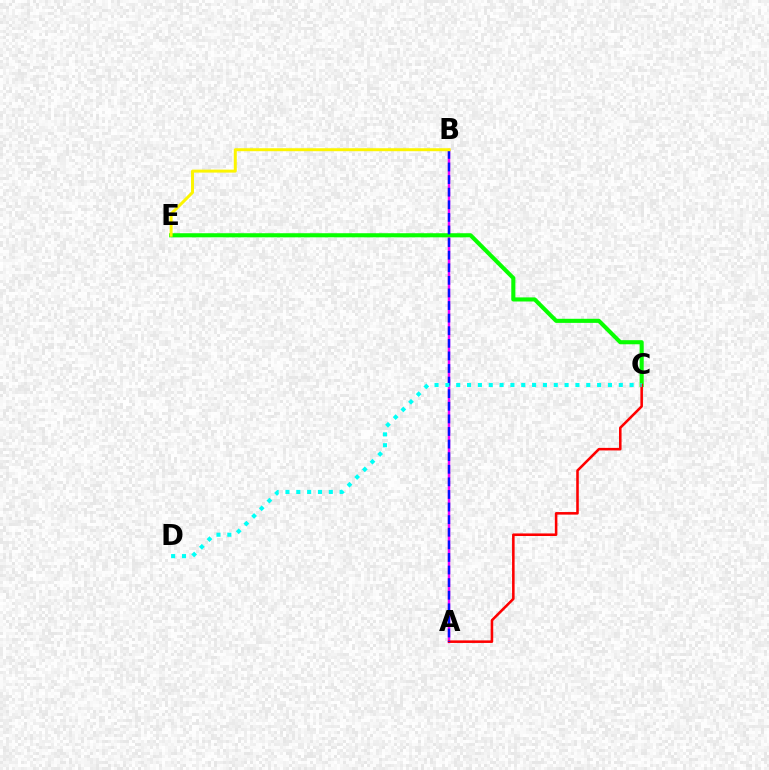{('A', 'B'): [{'color': '#ee00ff', 'line_style': 'solid', 'thickness': 1.8}, {'color': '#0010ff', 'line_style': 'dashed', 'thickness': 1.71}], ('C', 'E'): [{'color': '#08ff00', 'line_style': 'solid', 'thickness': 2.95}], ('A', 'C'): [{'color': '#ff0000', 'line_style': 'solid', 'thickness': 1.84}], ('B', 'E'): [{'color': '#fcf500', 'line_style': 'solid', 'thickness': 2.14}], ('C', 'D'): [{'color': '#00fff6', 'line_style': 'dotted', 'thickness': 2.94}]}